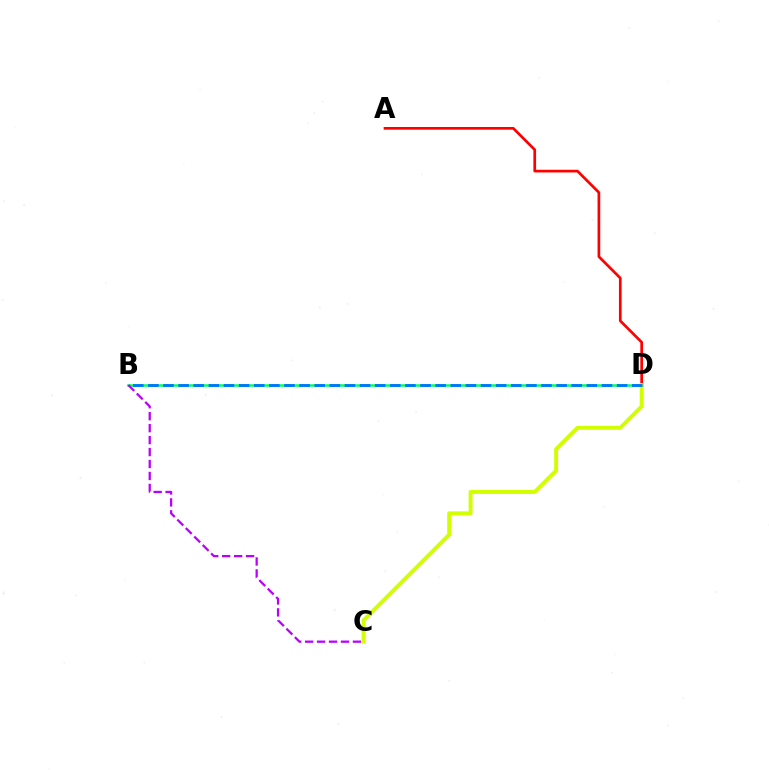{('B', 'D'): [{'color': '#00ff5c', 'line_style': 'solid', 'thickness': 1.81}, {'color': '#0074ff', 'line_style': 'dashed', 'thickness': 2.05}], ('B', 'C'): [{'color': '#b900ff', 'line_style': 'dashed', 'thickness': 1.62}], ('A', 'D'): [{'color': '#ff0000', 'line_style': 'solid', 'thickness': 1.94}], ('C', 'D'): [{'color': '#d1ff00', 'line_style': 'solid', 'thickness': 2.83}]}